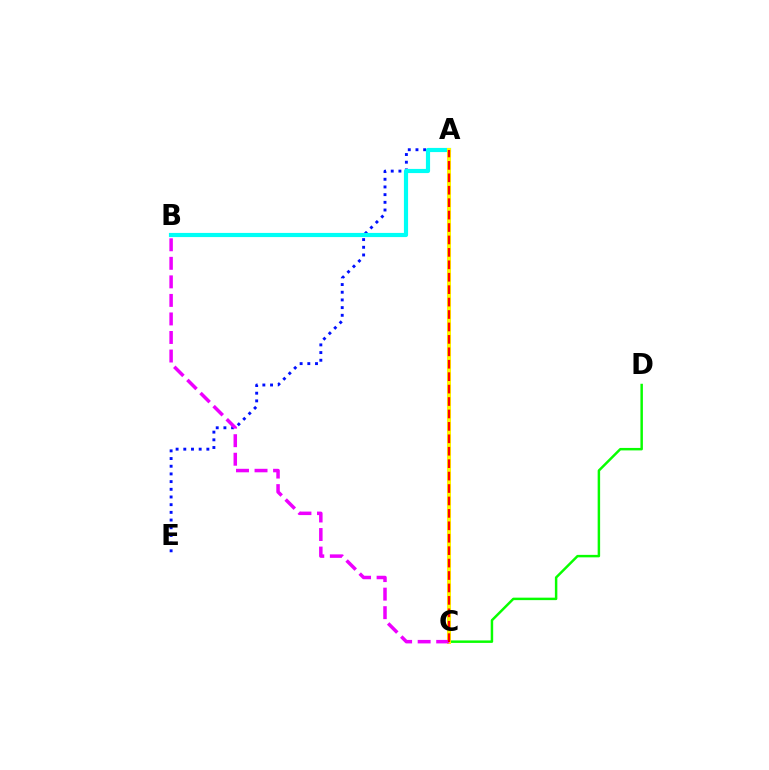{('C', 'D'): [{'color': '#08ff00', 'line_style': 'solid', 'thickness': 1.78}], ('A', 'E'): [{'color': '#0010ff', 'line_style': 'dotted', 'thickness': 2.09}], ('A', 'B'): [{'color': '#00fff6', 'line_style': 'solid', 'thickness': 3.0}], ('A', 'C'): [{'color': '#fcf500', 'line_style': 'solid', 'thickness': 2.9}, {'color': '#ff0000', 'line_style': 'dashed', 'thickness': 1.69}], ('B', 'C'): [{'color': '#ee00ff', 'line_style': 'dashed', 'thickness': 2.52}]}